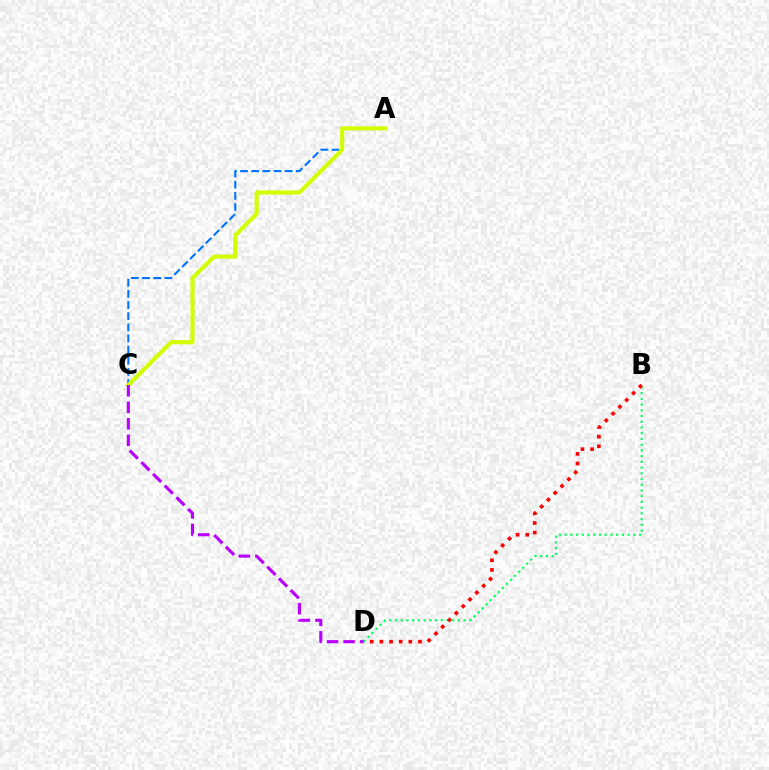{('B', 'D'): [{'color': '#00ff5c', 'line_style': 'dotted', 'thickness': 1.56}, {'color': '#ff0000', 'line_style': 'dotted', 'thickness': 2.62}], ('A', 'C'): [{'color': '#0074ff', 'line_style': 'dashed', 'thickness': 1.52}, {'color': '#d1ff00', 'line_style': 'solid', 'thickness': 2.96}], ('C', 'D'): [{'color': '#b900ff', 'line_style': 'dashed', 'thickness': 2.24}]}